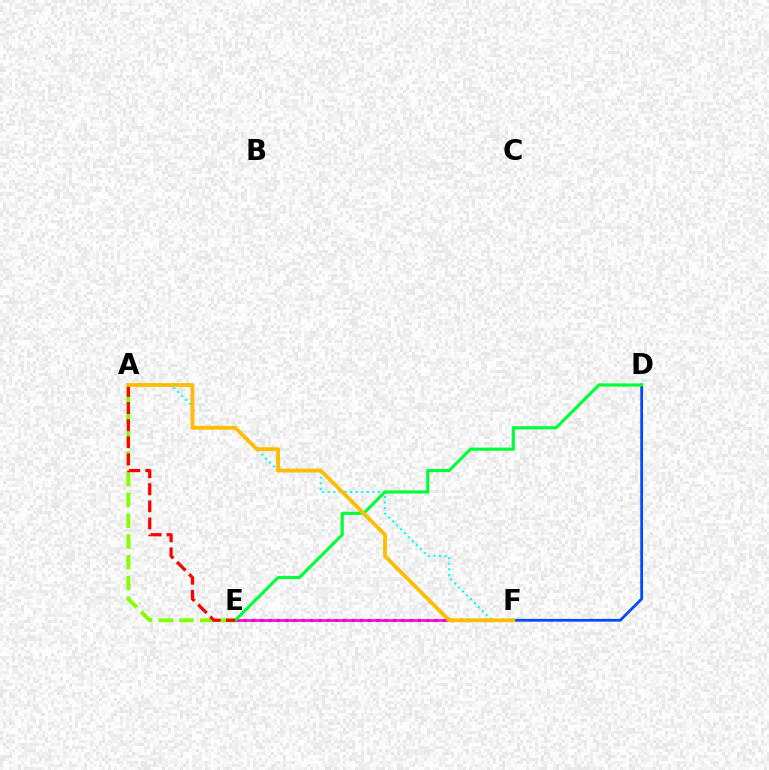{('E', 'F'): [{'color': '#7200ff', 'line_style': 'dotted', 'thickness': 2.25}, {'color': '#ff00cf', 'line_style': 'solid', 'thickness': 1.9}], ('D', 'F'): [{'color': '#004bff', 'line_style': 'solid', 'thickness': 2.0}], ('A', 'E'): [{'color': '#84ff00', 'line_style': 'dashed', 'thickness': 2.82}, {'color': '#ff0000', 'line_style': 'dashed', 'thickness': 2.32}], ('A', 'F'): [{'color': '#00fff6', 'line_style': 'dotted', 'thickness': 1.51}, {'color': '#ffbd00', 'line_style': 'solid', 'thickness': 2.74}], ('D', 'E'): [{'color': '#00ff39', 'line_style': 'solid', 'thickness': 2.25}]}